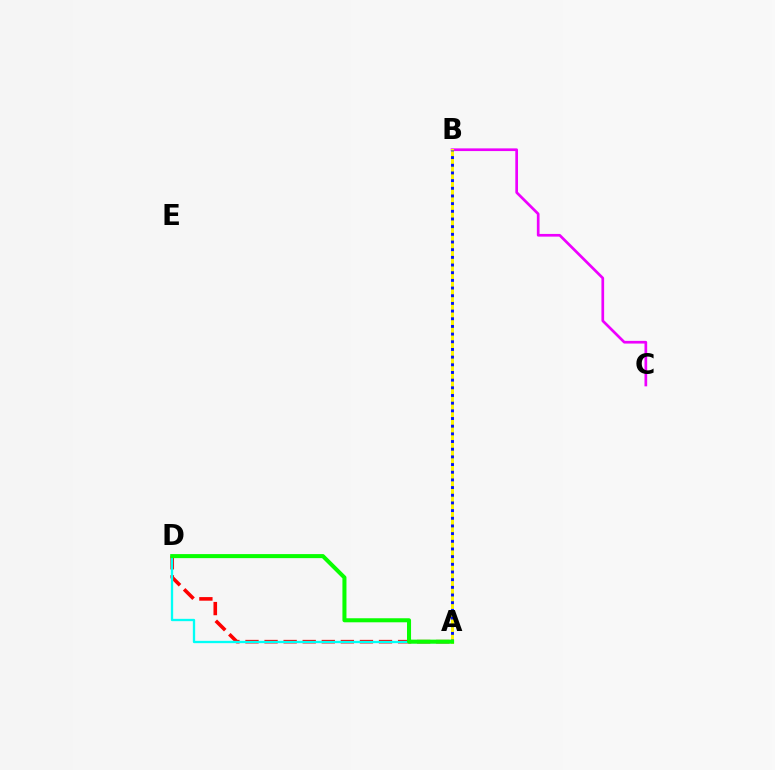{('B', 'C'): [{'color': '#ee00ff', 'line_style': 'solid', 'thickness': 1.94}], ('A', 'B'): [{'color': '#fcf500', 'line_style': 'solid', 'thickness': 2.13}, {'color': '#0010ff', 'line_style': 'dotted', 'thickness': 2.08}], ('A', 'D'): [{'color': '#ff0000', 'line_style': 'dashed', 'thickness': 2.59}, {'color': '#00fff6', 'line_style': 'solid', 'thickness': 1.67}, {'color': '#08ff00', 'line_style': 'solid', 'thickness': 2.91}]}